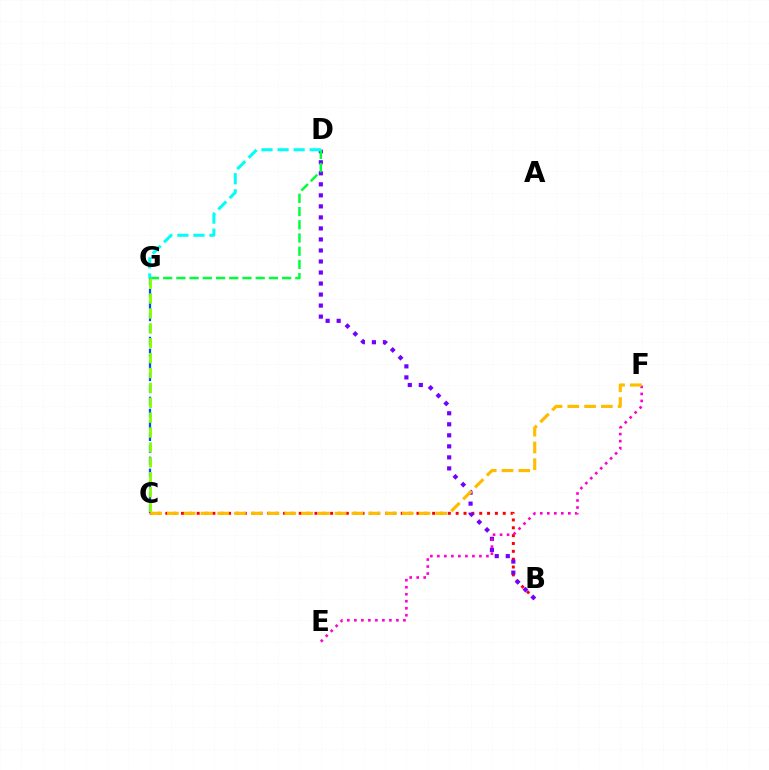{('C', 'G'): [{'color': '#004bff', 'line_style': 'dashed', 'thickness': 1.63}, {'color': '#84ff00', 'line_style': 'dashed', 'thickness': 2.02}], ('B', 'C'): [{'color': '#ff0000', 'line_style': 'dotted', 'thickness': 2.13}], ('B', 'D'): [{'color': '#7200ff', 'line_style': 'dotted', 'thickness': 3.0}], ('E', 'F'): [{'color': '#ff00cf', 'line_style': 'dotted', 'thickness': 1.9}], ('C', 'F'): [{'color': '#ffbd00', 'line_style': 'dashed', 'thickness': 2.28}], ('D', 'G'): [{'color': '#00ff39', 'line_style': 'dashed', 'thickness': 1.8}, {'color': '#00fff6', 'line_style': 'dashed', 'thickness': 2.18}]}